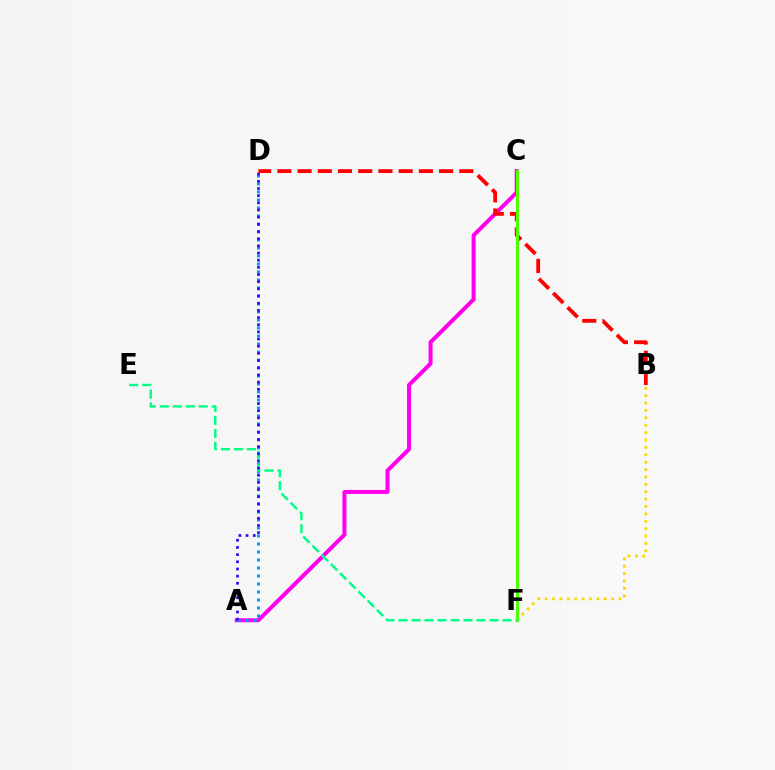{('A', 'C'): [{'color': '#ff00ed', 'line_style': 'solid', 'thickness': 2.89}], ('B', 'D'): [{'color': '#ff0000', 'line_style': 'dashed', 'thickness': 2.75}], ('A', 'D'): [{'color': '#009eff', 'line_style': 'dotted', 'thickness': 2.17}, {'color': '#3700ff', 'line_style': 'dotted', 'thickness': 1.95}], ('B', 'F'): [{'color': '#ffd500', 'line_style': 'dotted', 'thickness': 2.01}], ('C', 'F'): [{'color': '#4fff00', 'line_style': 'solid', 'thickness': 2.23}], ('E', 'F'): [{'color': '#00ff86', 'line_style': 'dashed', 'thickness': 1.77}]}